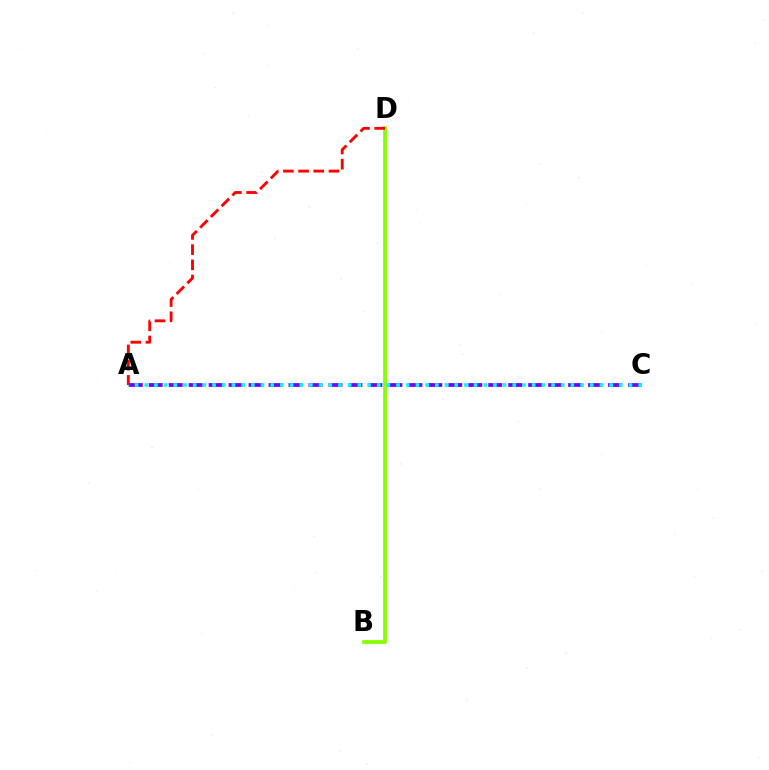{('B', 'D'): [{'color': '#84ff00', 'line_style': 'solid', 'thickness': 2.71}], ('A', 'C'): [{'color': '#7200ff', 'line_style': 'dashed', 'thickness': 2.71}, {'color': '#00fff6', 'line_style': 'dotted', 'thickness': 2.63}], ('A', 'D'): [{'color': '#ff0000', 'line_style': 'dashed', 'thickness': 2.06}]}